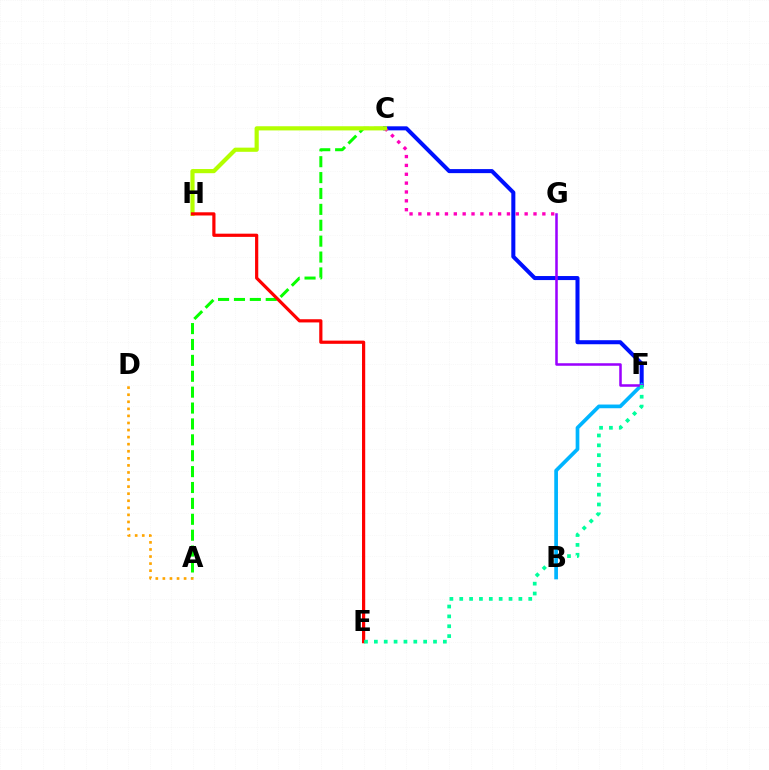{('C', 'F'): [{'color': '#0010ff', 'line_style': 'solid', 'thickness': 2.91}], ('A', 'D'): [{'color': '#ffa500', 'line_style': 'dotted', 'thickness': 1.92}], ('B', 'F'): [{'color': '#00b5ff', 'line_style': 'solid', 'thickness': 2.66}], ('C', 'G'): [{'color': '#ff00bd', 'line_style': 'dotted', 'thickness': 2.41}], ('F', 'G'): [{'color': '#9b00ff', 'line_style': 'solid', 'thickness': 1.82}], ('A', 'C'): [{'color': '#08ff00', 'line_style': 'dashed', 'thickness': 2.16}], ('C', 'H'): [{'color': '#b3ff00', 'line_style': 'solid', 'thickness': 3.0}], ('E', 'H'): [{'color': '#ff0000', 'line_style': 'solid', 'thickness': 2.3}], ('E', 'F'): [{'color': '#00ff9d', 'line_style': 'dotted', 'thickness': 2.68}]}